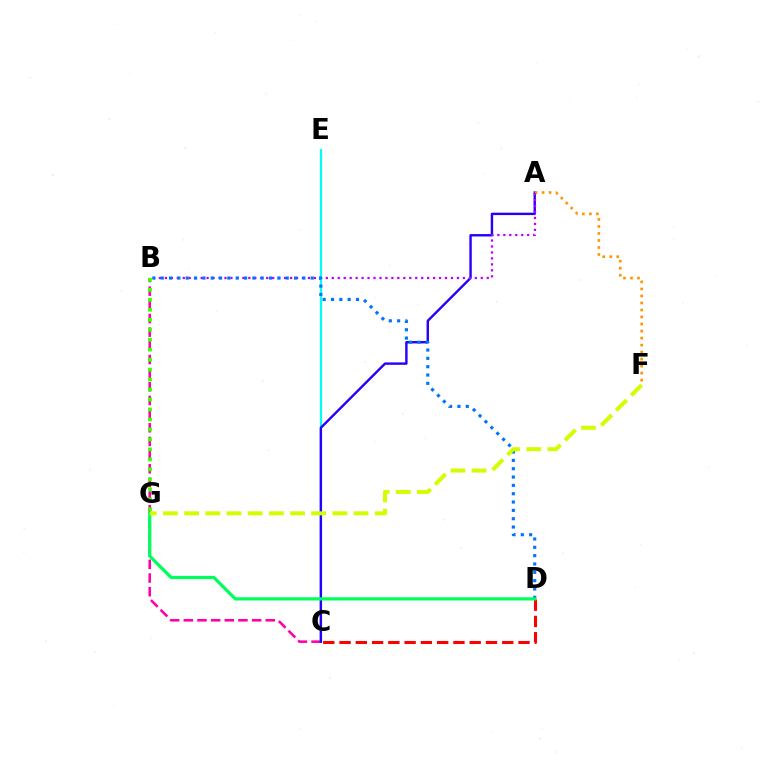{('B', 'C'): [{'color': '#ff00ac', 'line_style': 'dashed', 'thickness': 1.86}], ('C', 'E'): [{'color': '#00fff6', 'line_style': 'solid', 'thickness': 1.57}], ('A', 'C'): [{'color': '#2500ff', 'line_style': 'solid', 'thickness': 1.73}], ('A', 'F'): [{'color': '#ff9400', 'line_style': 'dotted', 'thickness': 1.91}], ('C', 'D'): [{'color': '#ff0000', 'line_style': 'dashed', 'thickness': 2.21}], ('B', 'G'): [{'color': '#3dff00', 'line_style': 'dotted', 'thickness': 2.71}], ('A', 'B'): [{'color': '#b900ff', 'line_style': 'dotted', 'thickness': 1.62}], ('B', 'D'): [{'color': '#0074ff', 'line_style': 'dotted', 'thickness': 2.26}], ('D', 'G'): [{'color': '#00ff5c', 'line_style': 'solid', 'thickness': 2.32}], ('F', 'G'): [{'color': '#d1ff00', 'line_style': 'dashed', 'thickness': 2.88}]}